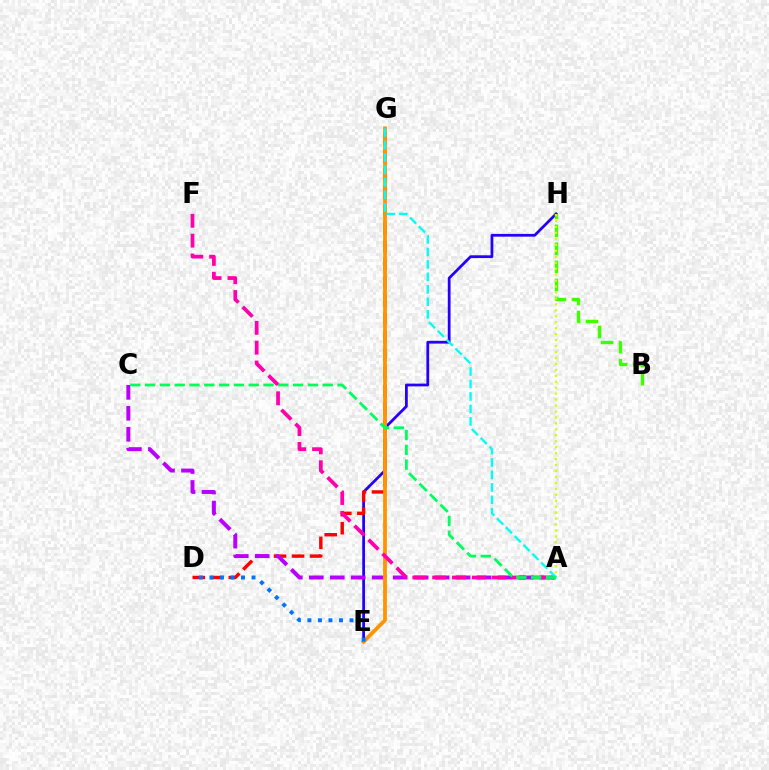{('E', 'H'): [{'color': '#2500ff', 'line_style': 'solid', 'thickness': 1.99}], ('D', 'G'): [{'color': '#ff0000', 'line_style': 'dashed', 'thickness': 2.45}], ('B', 'H'): [{'color': '#3dff00', 'line_style': 'dashed', 'thickness': 2.45}], ('A', 'C'): [{'color': '#b900ff', 'line_style': 'dashed', 'thickness': 2.85}, {'color': '#00ff5c', 'line_style': 'dashed', 'thickness': 2.01}], ('E', 'G'): [{'color': '#ff9400', 'line_style': 'solid', 'thickness': 2.73}], ('A', 'F'): [{'color': '#ff00ac', 'line_style': 'dashed', 'thickness': 2.69}], ('A', 'H'): [{'color': '#d1ff00', 'line_style': 'dotted', 'thickness': 1.62}], ('A', 'G'): [{'color': '#00fff6', 'line_style': 'dashed', 'thickness': 1.7}], ('D', 'E'): [{'color': '#0074ff', 'line_style': 'dotted', 'thickness': 2.86}]}